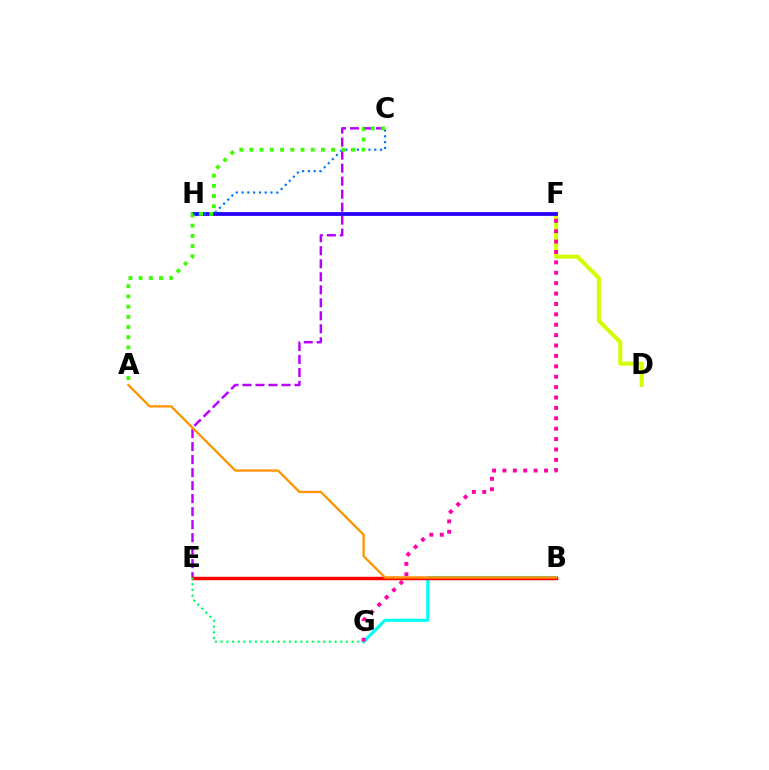{('D', 'F'): [{'color': '#d1ff00', 'line_style': 'solid', 'thickness': 2.91}], ('C', 'E'): [{'color': '#b900ff', 'line_style': 'dashed', 'thickness': 1.77}], ('B', 'G'): [{'color': '#00fff6', 'line_style': 'solid', 'thickness': 2.26}], ('F', 'H'): [{'color': '#2500ff', 'line_style': 'solid', 'thickness': 2.72}], ('C', 'H'): [{'color': '#0074ff', 'line_style': 'dotted', 'thickness': 1.57}], ('F', 'G'): [{'color': '#ff00ac', 'line_style': 'dotted', 'thickness': 2.82}], ('A', 'C'): [{'color': '#3dff00', 'line_style': 'dotted', 'thickness': 2.77}], ('B', 'E'): [{'color': '#ff0000', 'line_style': 'solid', 'thickness': 2.49}], ('A', 'B'): [{'color': '#ff9400', 'line_style': 'solid', 'thickness': 1.65}], ('E', 'G'): [{'color': '#00ff5c', 'line_style': 'dotted', 'thickness': 1.55}]}